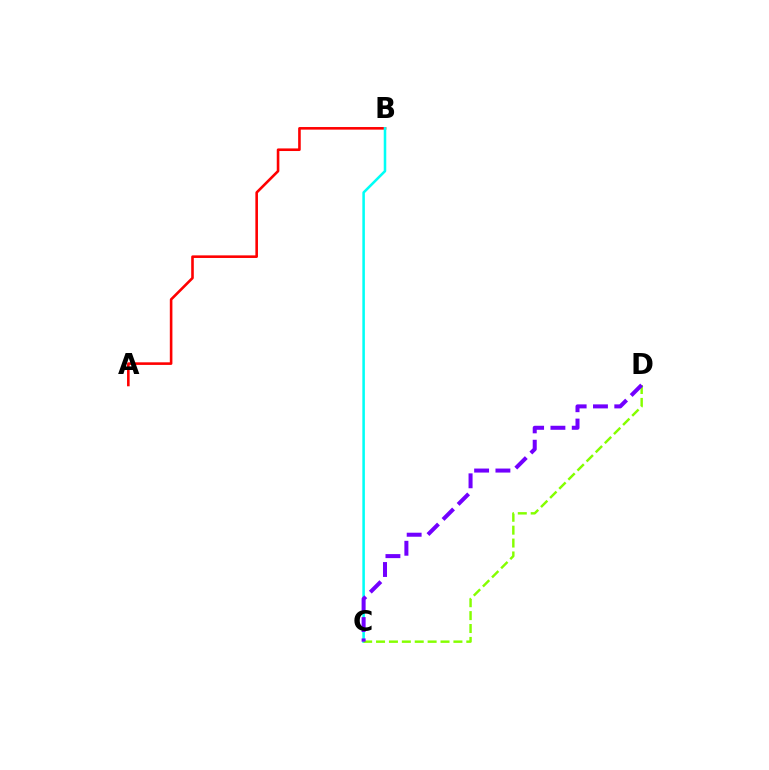{('A', 'B'): [{'color': '#ff0000', 'line_style': 'solid', 'thickness': 1.87}], ('B', 'C'): [{'color': '#00fff6', 'line_style': 'solid', 'thickness': 1.83}], ('C', 'D'): [{'color': '#84ff00', 'line_style': 'dashed', 'thickness': 1.75}, {'color': '#7200ff', 'line_style': 'dashed', 'thickness': 2.9}]}